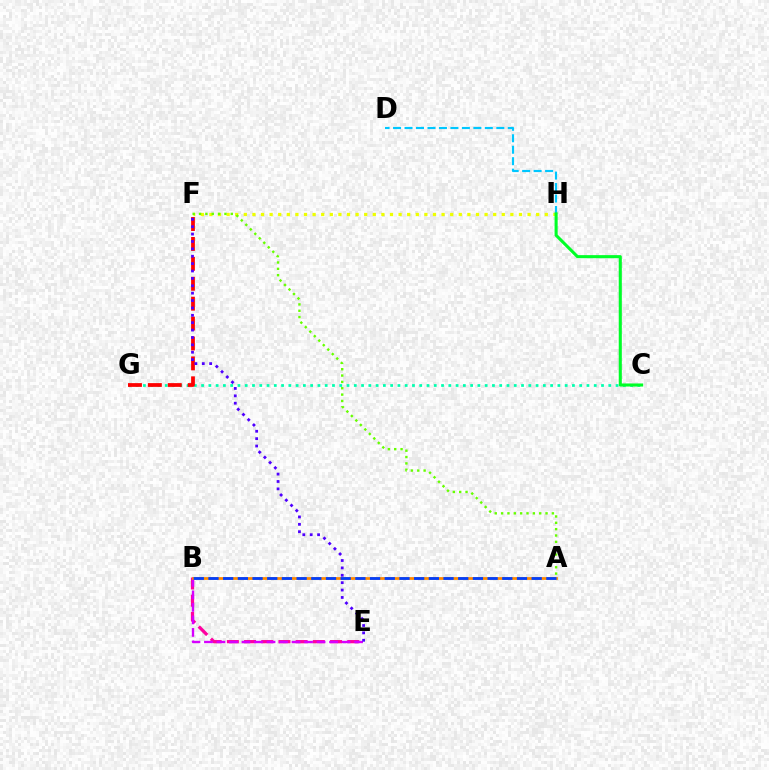{('B', 'E'): [{'color': '#ff00a0', 'line_style': 'dashed', 'thickness': 2.34}, {'color': '#d600ff', 'line_style': 'dashed', 'thickness': 1.7}], ('F', 'H'): [{'color': '#eeff00', 'line_style': 'dotted', 'thickness': 2.34}], ('C', 'G'): [{'color': '#00ffaf', 'line_style': 'dotted', 'thickness': 1.98}], ('A', 'F'): [{'color': '#66ff00', 'line_style': 'dotted', 'thickness': 1.72}], ('D', 'H'): [{'color': '#00c7ff', 'line_style': 'dashed', 'thickness': 1.56}], ('C', 'H'): [{'color': '#00ff27', 'line_style': 'solid', 'thickness': 2.21}], ('F', 'G'): [{'color': '#ff0000', 'line_style': 'dashed', 'thickness': 2.7}], ('A', 'B'): [{'color': '#ff8800', 'line_style': 'solid', 'thickness': 1.99}, {'color': '#003fff', 'line_style': 'dashed', 'thickness': 2.0}], ('E', 'F'): [{'color': '#4f00ff', 'line_style': 'dotted', 'thickness': 2.01}]}